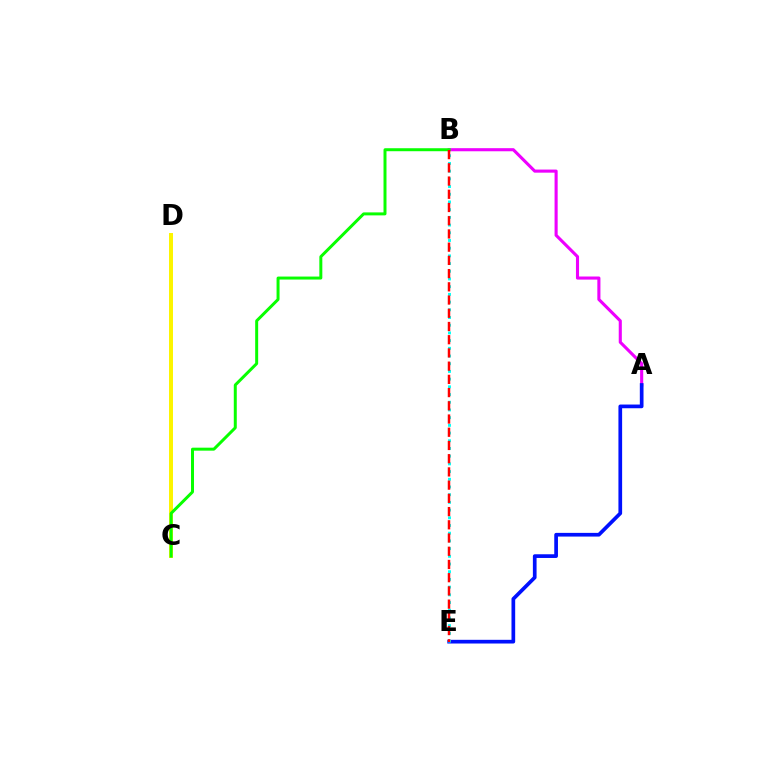{('A', 'B'): [{'color': '#ee00ff', 'line_style': 'solid', 'thickness': 2.23}], ('C', 'D'): [{'color': '#fcf500', 'line_style': 'solid', 'thickness': 2.86}], ('B', 'C'): [{'color': '#08ff00', 'line_style': 'solid', 'thickness': 2.15}], ('A', 'E'): [{'color': '#0010ff', 'line_style': 'solid', 'thickness': 2.66}], ('B', 'E'): [{'color': '#00fff6', 'line_style': 'dotted', 'thickness': 2.09}, {'color': '#ff0000', 'line_style': 'dashed', 'thickness': 1.8}]}